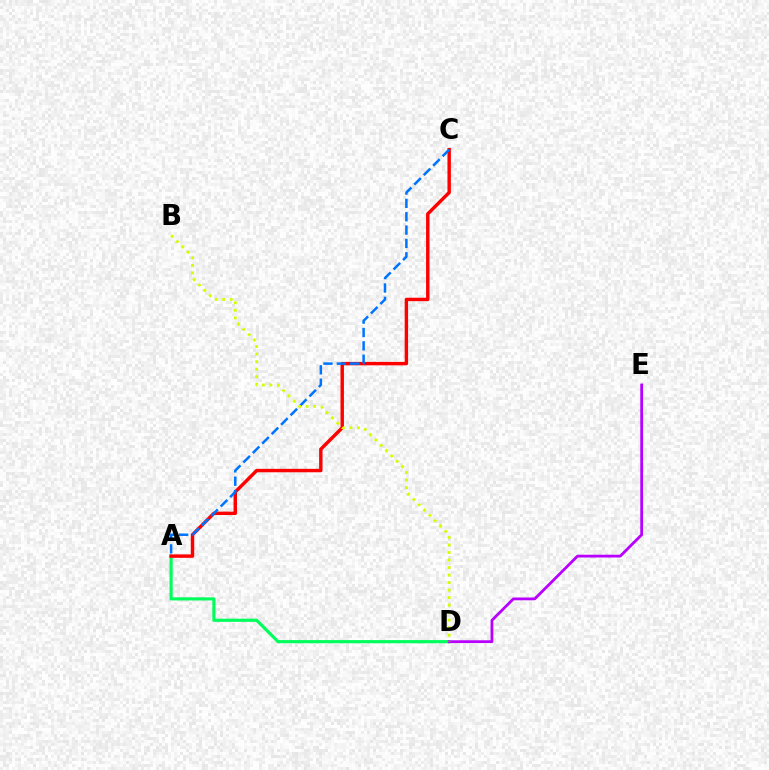{('A', 'D'): [{'color': '#00ff5c', 'line_style': 'solid', 'thickness': 2.27}], ('A', 'C'): [{'color': '#ff0000', 'line_style': 'solid', 'thickness': 2.46}, {'color': '#0074ff', 'line_style': 'dashed', 'thickness': 1.81}], ('D', 'E'): [{'color': '#b900ff', 'line_style': 'solid', 'thickness': 2.01}], ('B', 'D'): [{'color': '#d1ff00', 'line_style': 'dotted', 'thickness': 2.04}]}